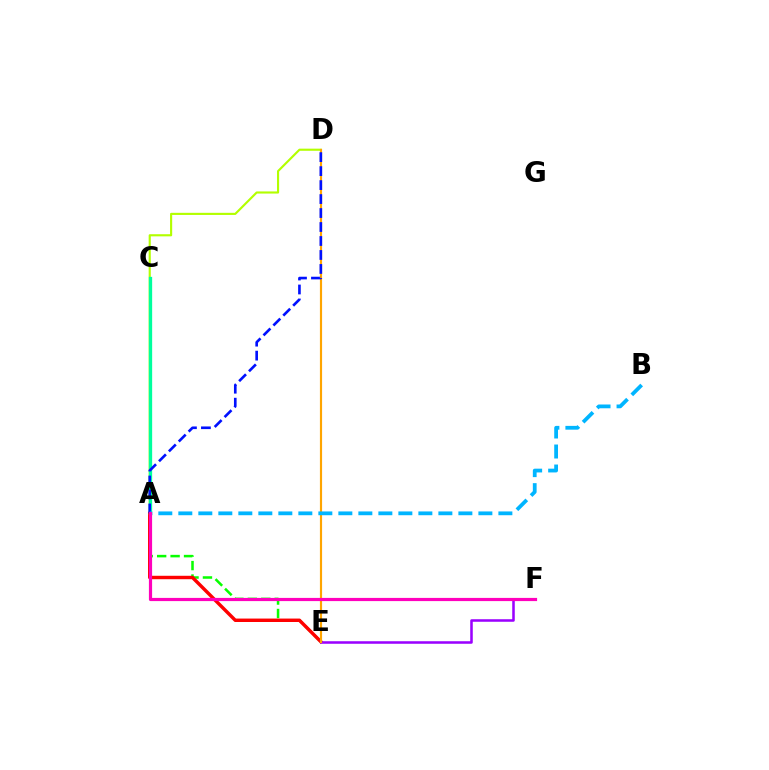{('A', 'E'): [{'color': '#08ff00', 'line_style': 'dashed', 'thickness': 1.83}, {'color': '#ff0000', 'line_style': 'solid', 'thickness': 2.48}], ('A', 'D'): [{'color': '#b3ff00', 'line_style': 'solid', 'thickness': 1.54}, {'color': '#0010ff', 'line_style': 'dashed', 'thickness': 1.9}], ('E', 'F'): [{'color': '#9b00ff', 'line_style': 'solid', 'thickness': 1.83}], ('A', 'C'): [{'color': '#00ff9d', 'line_style': 'solid', 'thickness': 2.38}], ('D', 'E'): [{'color': '#ffa500', 'line_style': 'solid', 'thickness': 1.56}], ('A', 'B'): [{'color': '#00b5ff', 'line_style': 'dashed', 'thickness': 2.72}], ('A', 'F'): [{'color': '#ff00bd', 'line_style': 'solid', 'thickness': 2.3}]}